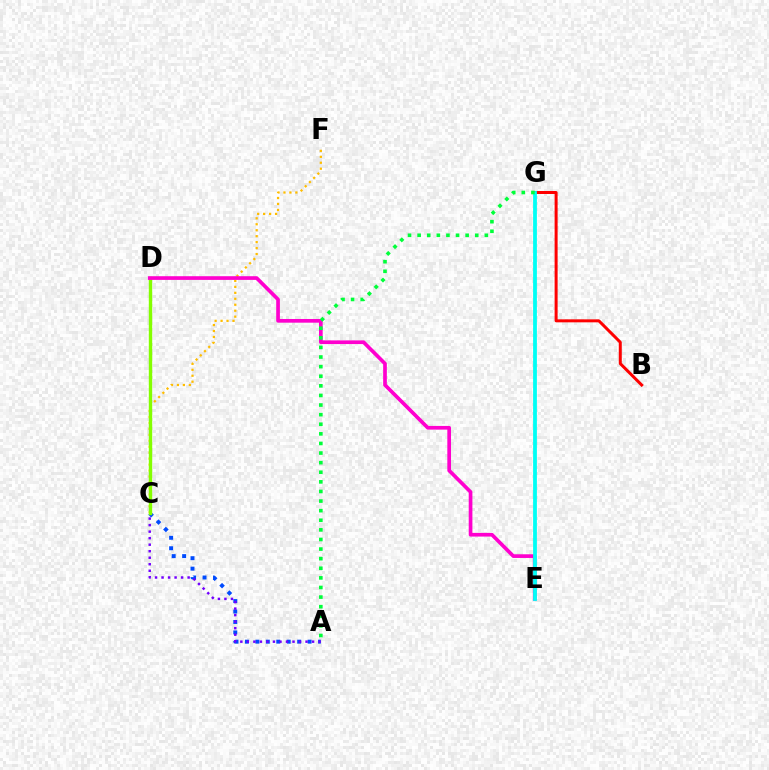{('A', 'C'): [{'color': '#004bff', 'line_style': 'dotted', 'thickness': 2.84}, {'color': '#7200ff', 'line_style': 'dotted', 'thickness': 1.77}], ('B', 'G'): [{'color': '#ff0000', 'line_style': 'solid', 'thickness': 2.16}], ('C', 'F'): [{'color': '#ffbd00', 'line_style': 'dotted', 'thickness': 1.62}], ('C', 'D'): [{'color': '#84ff00', 'line_style': 'solid', 'thickness': 2.45}], ('D', 'E'): [{'color': '#ff00cf', 'line_style': 'solid', 'thickness': 2.65}], ('E', 'G'): [{'color': '#00fff6', 'line_style': 'solid', 'thickness': 2.73}], ('A', 'G'): [{'color': '#00ff39', 'line_style': 'dotted', 'thickness': 2.61}]}